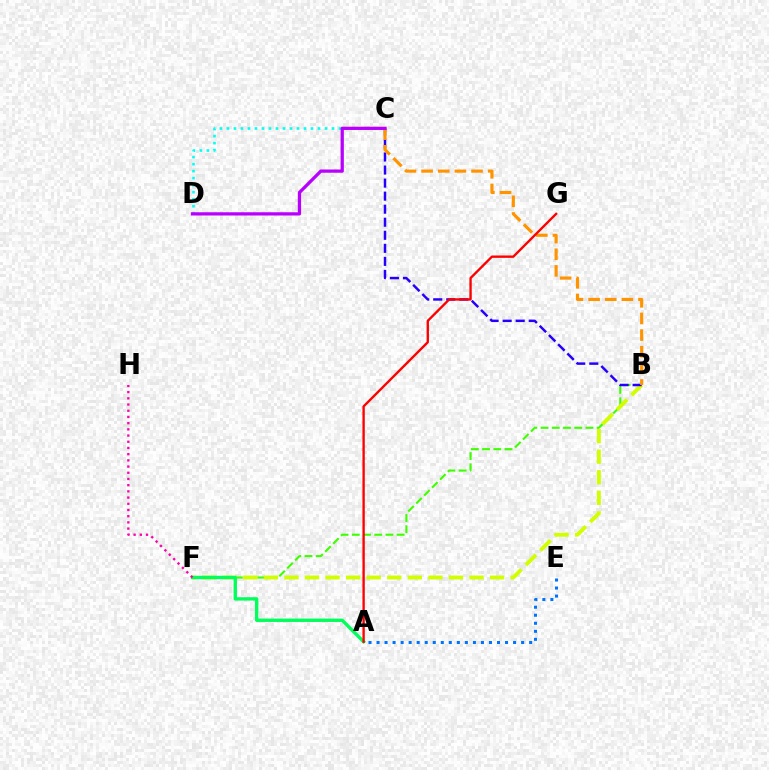{('B', 'F'): [{'color': '#3dff00', 'line_style': 'dashed', 'thickness': 1.52}, {'color': '#d1ff00', 'line_style': 'dashed', 'thickness': 2.79}], ('A', 'F'): [{'color': '#00ff5c', 'line_style': 'solid', 'thickness': 2.42}], ('A', 'E'): [{'color': '#0074ff', 'line_style': 'dotted', 'thickness': 2.18}], ('F', 'H'): [{'color': '#ff00ac', 'line_style': 'dotted', 'thickness': 1.69}], ('B', 'C'): [{'color': '#2500ff', 'line_style': 'dashed', 'thickness': 1.77}, {'color': '#ff9400', 'line_style': 'dashed', 'thickness': 2.26}], ('C', 'D'): [{'color': '#00fff6', 'line_style': 'dotted', 'thickness': 1.9}, {'color': '#b900ff', 'line_style': 'solid', 'thickness': 2.35}], ('A', 'G'): [{'color': '#ff0000', 'line_style': 'solid', 'thickness': 1.7}]}